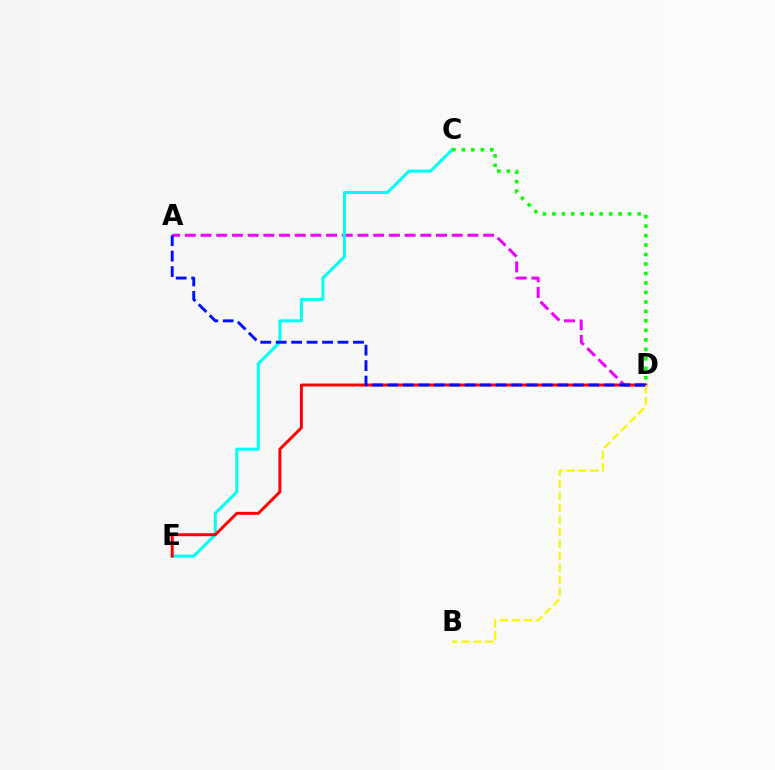{('A', 'D'): [{'color': '#ee00ff', 'line_style': 'dashed', 'thickness': 2.13}, {'color': '#0010ff', 'line_style': 'dashed', 'thickness': 2.1}], ('C', 'E'): [{'color': '#00fff6', 'line_style': 'solid', 'thickness': 2.18}], ('D', 'E'): [{'color': '#ff0000', 'line_style': 'solid', 'thickness': 2.12}], ('B', 'D'): [{'color': '#fcf500', 'line_style': 'dashed', 'thickness': 1.63}], ('C', 'D'): [{'color': '#08ff00', 'line_style': 'dotted', 'thickness': 2.57}]}